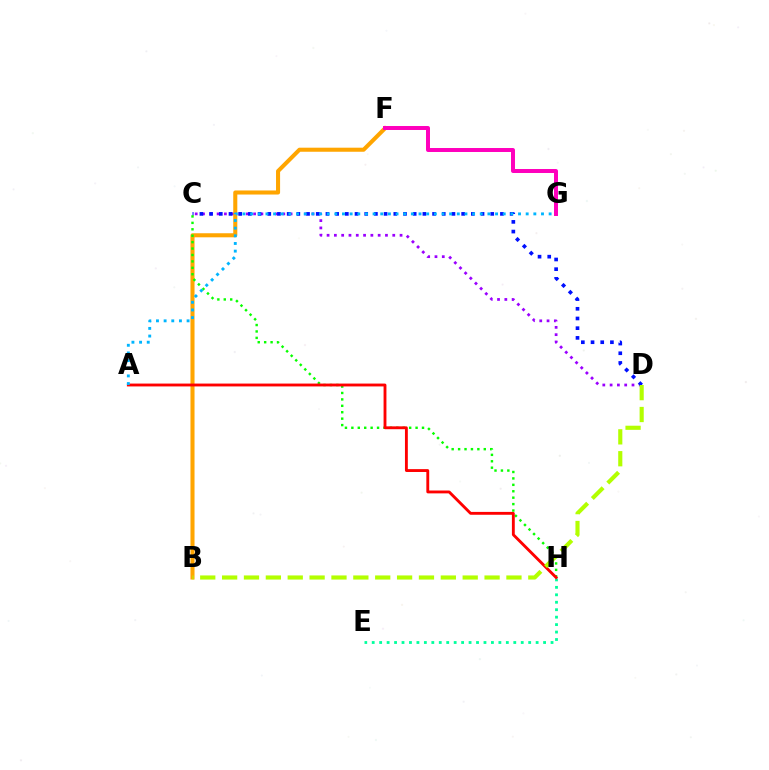{('C', 'D'): [{'color': '#9b00ff', 'line_style': 'dotted', 'thickness': 1.98}, {'color': '#0010ff', 'line_style': 'dotted', 'thickness': 2.63}], ('E', 'H'): [{'color': '#00ff9d', 'line_style': 'dotted', 'thickness': 2.02}], ('B', 'F'): [{'color': '#ffa500', 'line_style': 'solid', 'thickness': 2.93}], ('C', 'H'): [{'color': '#08ff00', 'line_style': 'dotted', 'thickness': 1.74}], ('A', 'H'): [{'color': '#ff0000', 'line_style': 'solid', 'thickness': 2.06}], ('B', 'D'): [{'color': '#b3ff00', 'line_style': 'dashed', 'thickness': 2.97}], ('A', 'G'): [{'color': '#00b5ff', 'line_style': 'dotted', 'thickness': 2.08}], ('F', 'G'): [{'color': '#ff00bd', 'line_style': 'solid', 'thickness': 2.86}]}